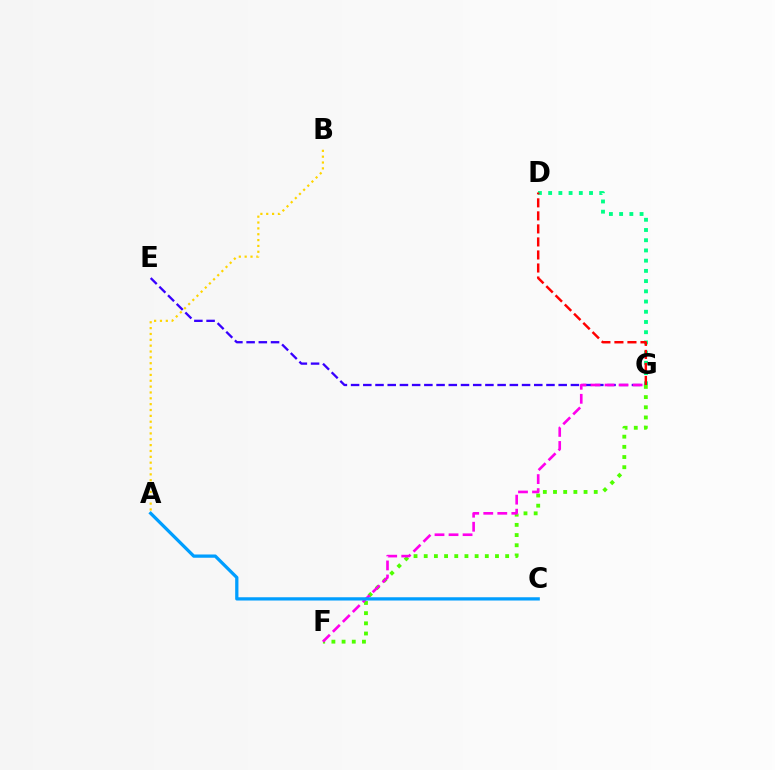{('E', 'G'): [{'color': '#3700ff', 'line_style': 'dashed', 'thickness': 1.66}], ('F', 'G'): [{'color': '#4fff00', 'line_style': 'dotted', 'thickness': 2.77}, {'color': '#ff00ed', 'line_style': 'dashed', 'thickness': 1.91}], ('D', 'G'): [{'color': '#00ff86', 'line_style': 'dotted', 'thickness': 2.78}, {'color': '#ff0000', 'line_style': 'dashed', 'thickness': 1.77}], ('A', 'C'): [{'color': '#009eff', 'line_style': 'solid', 'thickness': 2.35}], ('A', 'B'): [{'color': '#ffd500', 'line_style': 'dotted', 'thickness': 1.59}]}